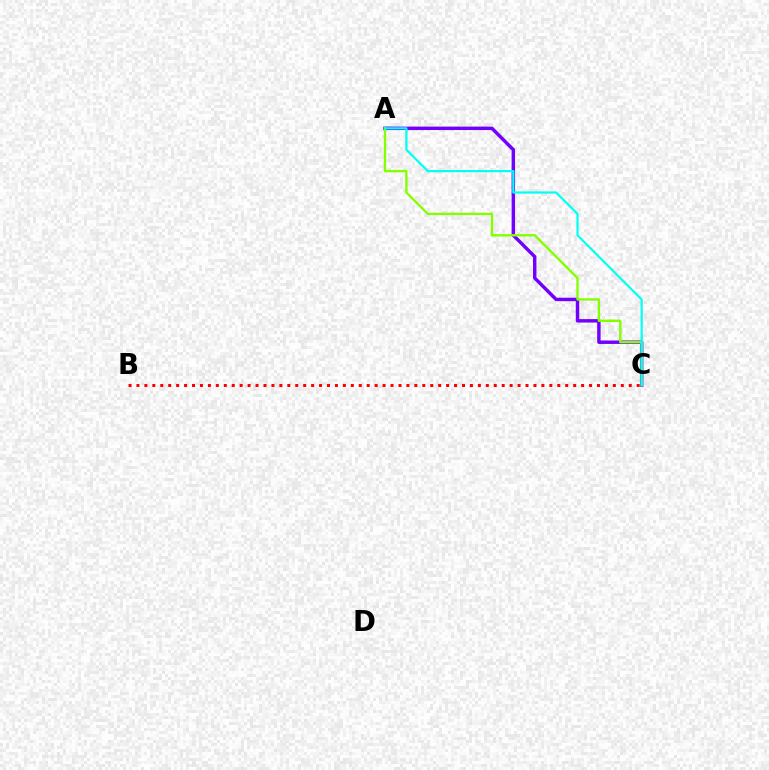{('A', 'C'): [{'color': '#7200ff', 'line_style': 'solid', 'thickness': 2.48}, {'color': '#84ff00', 'line_style': 'solid', 'thickness': 1.69}, {'color': '#00fff6', 'line_style': 'solid', 'thickness': 1.58}], ('B', 'C'): [{'color': '#ff0000', 'line_style': 'dotted', 'thickness': 2.16}]}